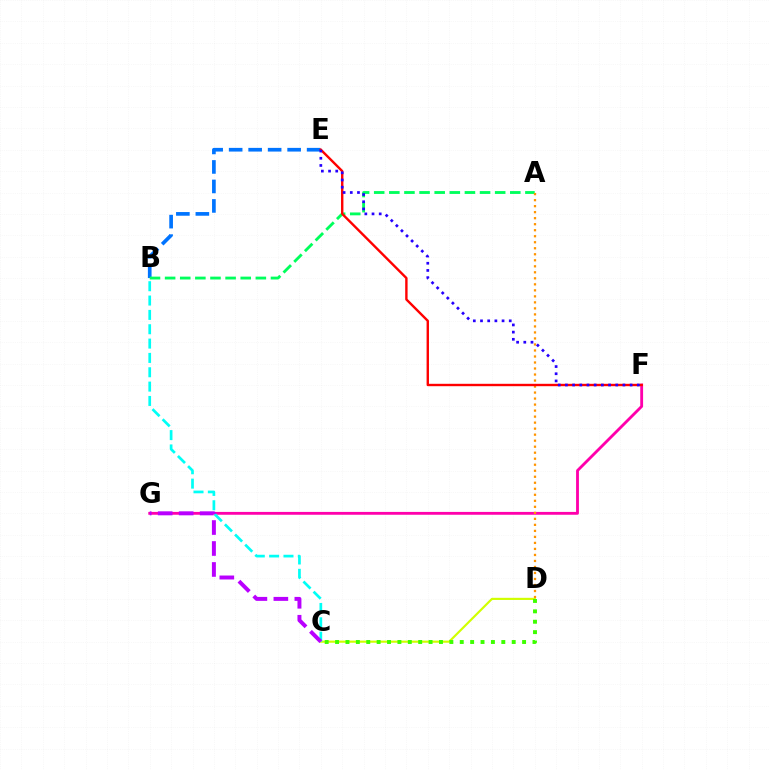{('C', 'D'): [{'color': '#d1ff00', 'line_style': 'solid', 'thickness': 1.55}, {'color': '#3dff00', 'line_style': 'dotted', 'thickness': 2.82}], ('B', 'E'): [{'color': '#0074ff', 'line_style': 'dashed', 'thickness': 2.65}], ('F', 'G'): [{'color': '#ff00ac', 'line_style': 'solid', 'thickness': 2.04}], ('A', 'B'): [{'color': '#00ff5c', 'line_style': 'dashed', 'thickness': 2.05}], ('A', 'D'): [{'color': '#ff9400', 'line_style': 'dotted', 'thickness': 1.63}], ('B', 'C'): [{'color': '#00fff6', 'line_style': 'dashed', 'thickness': 1.95}], ('E', 'F'): [{'color': '#ff0000', 'line_style': 'solid', 'thickness': 1.72}, {'color': '#2500ff', 'line_style': 'dotted', 'thickness': 1.95}], ('C', 'G'): [{'color': '#b900ff', 'line_style': 'dashed', 'thickness': 2.85}]}